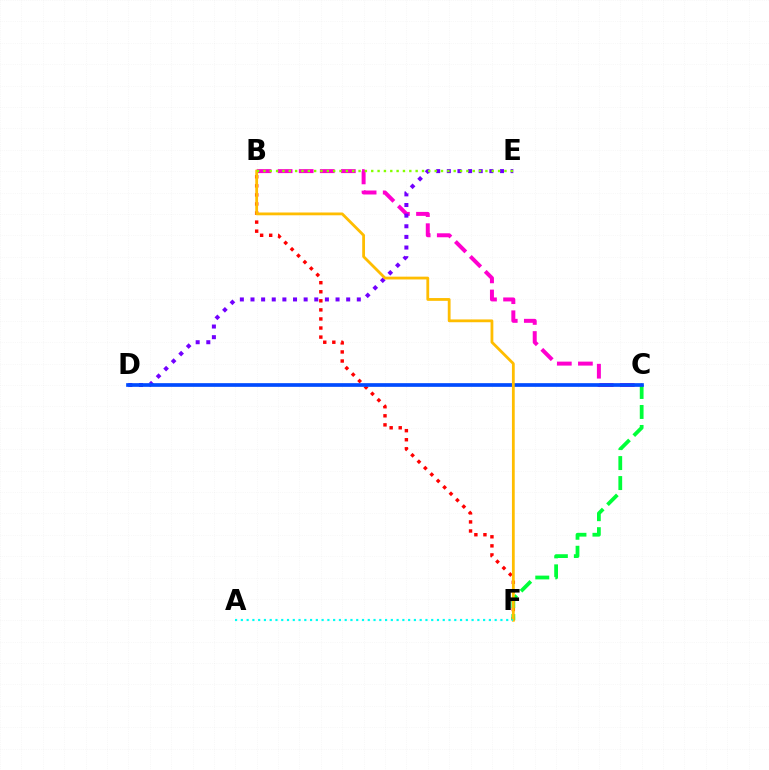{('B', 'F'): [{'color': '#ff0000', 'line_style': 'dotted', 'thickness': 2.46}, {'color': '#ffbd00', 'line_style': 'solid', 'thickness': 2.01}], ('C', 'F'): [{'color': '#00ff39', 'line_style': 'dashed', 'thickness': 2.72}], ('B', 'C'): [{'color': '#ff00cf', 'line_style': 'dashed', 'thickness': 2.86}], ('D', 'E'): [{'color': '#7200ff', 'line_style': 'dotted', 'thickness': 2.89}], ('C', 'D'): [{'color': '#004bff', 'line_style': 'solid', 'thickness': 2.65}], ('B', 'E'): [{'color': '#84ff00', 'line_style': 'dotted', 'thickness': 1.72}], ('A', 'F'): [{'color': '#00fff6', 'line_style': 'dotted', 'thickness': 1.57}]}